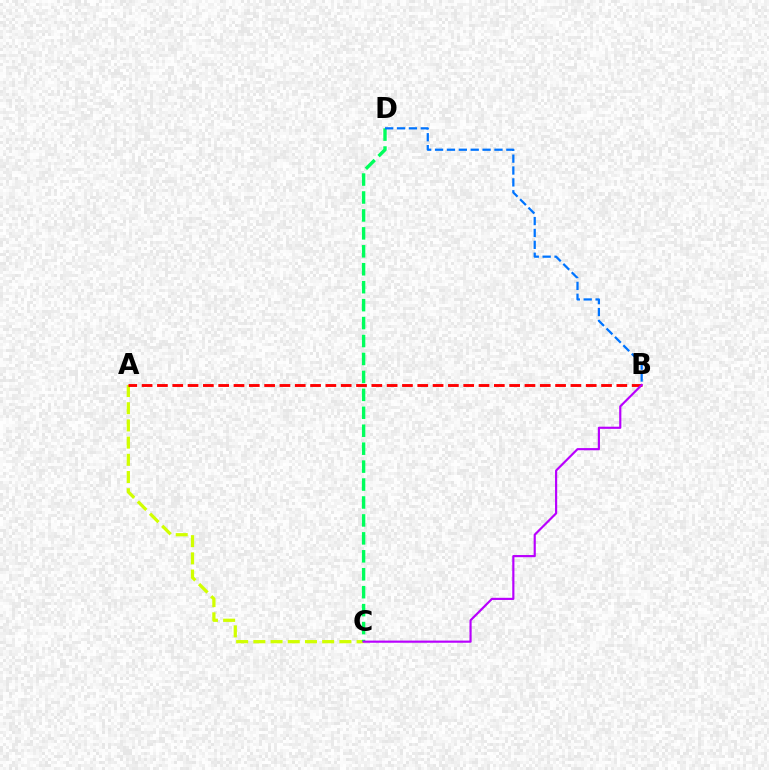{('A', 'C'): [{'color': '#d1ff00', 'line_style': 'dashed', 'thickness': 2.34}], ('A', 'B'): [{'color': '#ff0000', 'line_style': 'dashed', 'thickness': 2.08}], ('C', 'D'): [{'color': '#00ff5c', 'line_style': 'dashed', 'thickness': 2.44}], ('B', 'D'): [{'color': '#0074ff', 'line_style': 'dashed', 'thickness': 1.61}], ('B', 'C'): [{'color': '#b900ff', 'line_style': 'solid', 'thickness': 1.56}]}